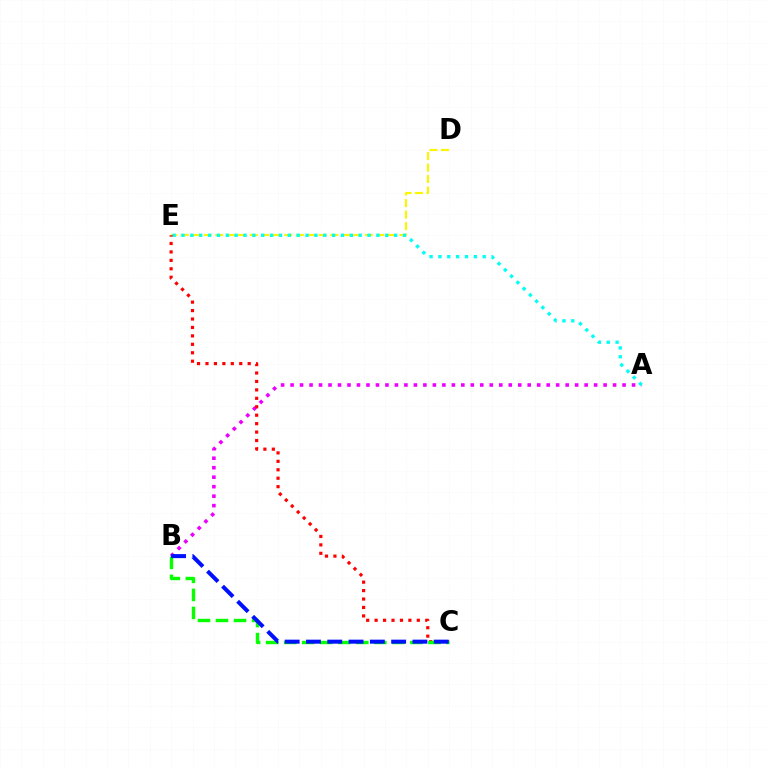{('A', 'B'): [{'color': '#ee00ff', 'line_style': 'dotted', 'thickness': 2.58}], ('D', 'E'): [{'color': '#fcf500', 'line_style': 'dashed', 'thickness': 1.56}], ('A', 'E'): [{'color': '#00fff6', 'line_style': 'dotted', 'thickness': 2.41}], ('C', 'E'): [{'color': '#ff0000', 'line_style': 'dotted', 'thickness': 2.29}], ('B', 'C'): [{'color': '#08ff00', 'line_style': 'dashed', 'thickness': 2.45}, {'color': '#0010ff', 'line_style': 'dashed', 'thickness': 2.89}]}